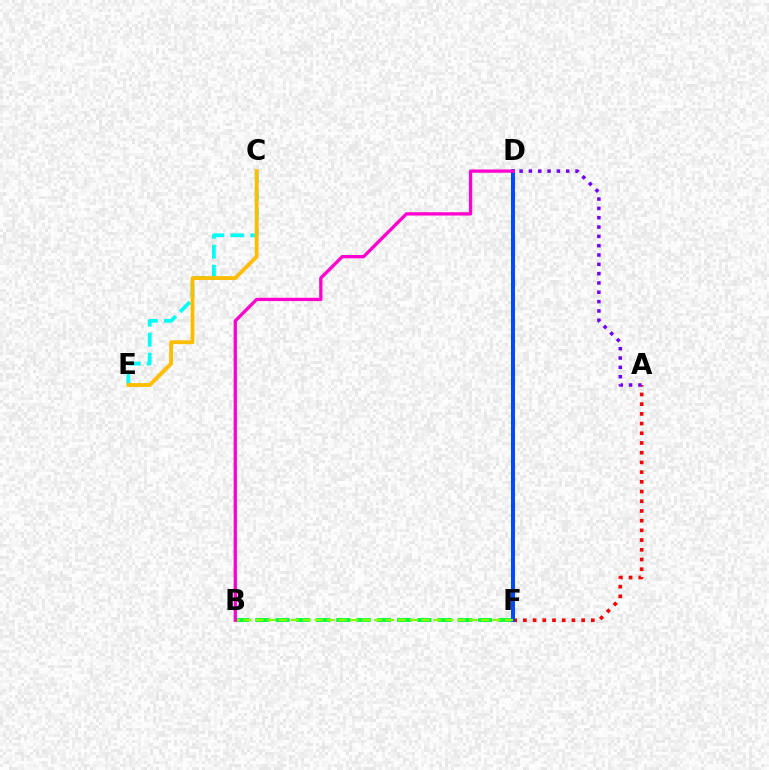{('A', 'F'): [{'color': '#ff0000', 'line_style': 'dotted', 'thickness': 2.64}], ('B', 'F'): [{'color': '#00ff39', 'line_style': 'dashed', 'thickness': 2.75}, {'color': '#84ff00', 'line_style': 'dashed', 'thickness': 1.61}], ('C', 'E'): [{'color': '#00fff6', 'line_style': 'dashed', 'thickness': 2.71}, {'color': '#ffbd00', 'line_style': 'solid', 'thickness': 2.76}], ('D', 'F'): [{'color': '#004bff', 'line_style': 'solid', 'thickness': 2.9}], ('A', 'D'): [{'color': '#7200ff', 'line_style': 'dotted', 'thickness': 2.53}], ('B', 'D'): [{'color': '#ff00cf', 'line_style': 'solid', 'thickness': 2.37}]}